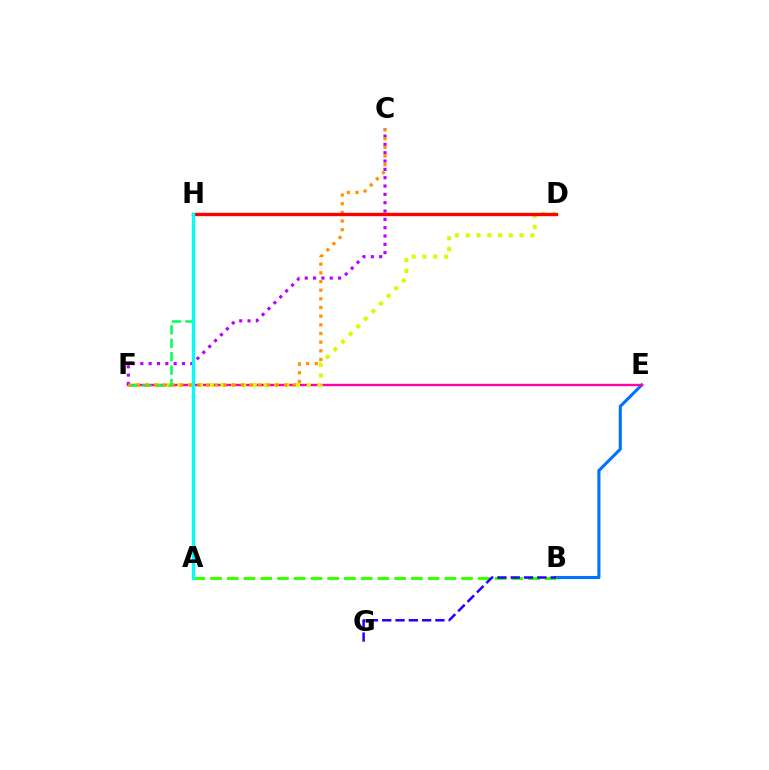{('B', 'E'): [{'color': '#0074ff', 'line_style': 'solid', 'thickness': 2.24}], ('E', 'F'): [{'color': '#ff00ac', 'line_style': 'solid', 'thickness': 1.72}], ('D', 'F'): [{'color': '#d1ff00', 'line_style': 'dotted', 'thickness': 2.93}], ('A', 'B'): [{'color': '#3dff00', 'line_style': 'dashed', 'thickness': 2.27}], ('C', 'F'): [{'color': '#b900ff', 'line_style': 'dotted', 'thickness': 2.26}, {'color': '#ff9400', 'line_style': 'dotted', 'thickness': 2.35}], ('F', 'H'): [{'color': '#00ff5c', 'line_style': 'dashed', 'thickness': 1.82}], ('B', 'G'): [{'color': '#2500ff', 'line_style': 'dashed', 'thickness': 1.81}], ('D', 'H'): [{'color': '#ff0000', 'line_style': 'solid', 'thickness': 2.42}], ('A', 'H'): [{'color': '#00fff6', 'line_style': 'solid', 'thickness': 2.38}]}